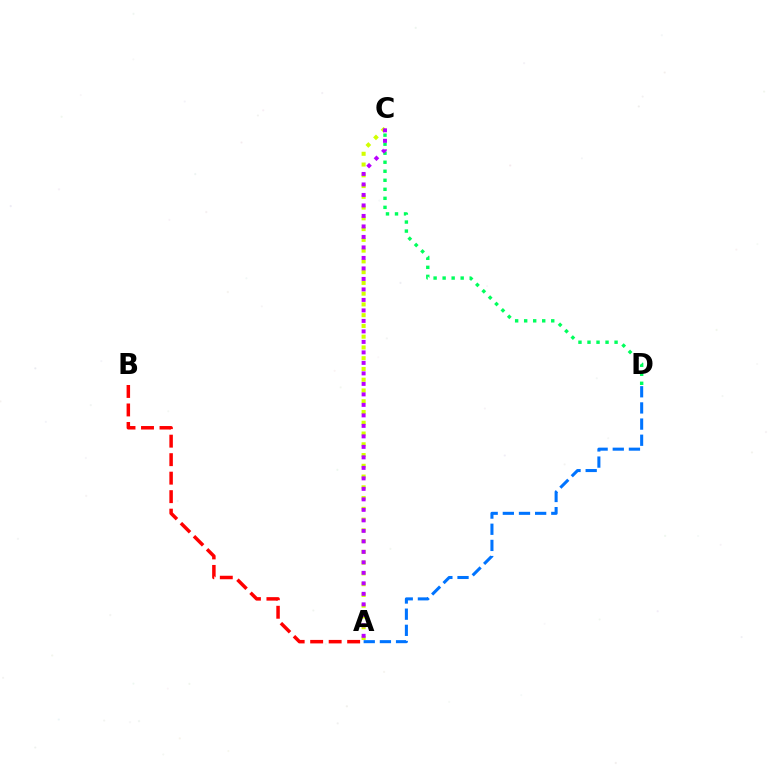{('C', 'D'): [{'color': '#00ff5c', 'line_style': 'dotted', 'thickness': 2.45}], ('A', 'B'): [{'color': '#ff0000', 'line_style': 'dashed', 'thickness': 2.51}], ('A', 'C'): [{'color': '#d1ff00', 'line_style': 'dotted', 'thickness': 2.92}, {'color': '#b900ff', 'line_style': 'dotted', 'thickness': 2.85}], ('A', 'D'): [{'color': '#0074ff', 'line_style': 'dashed', 'thickness': 2.19}]}